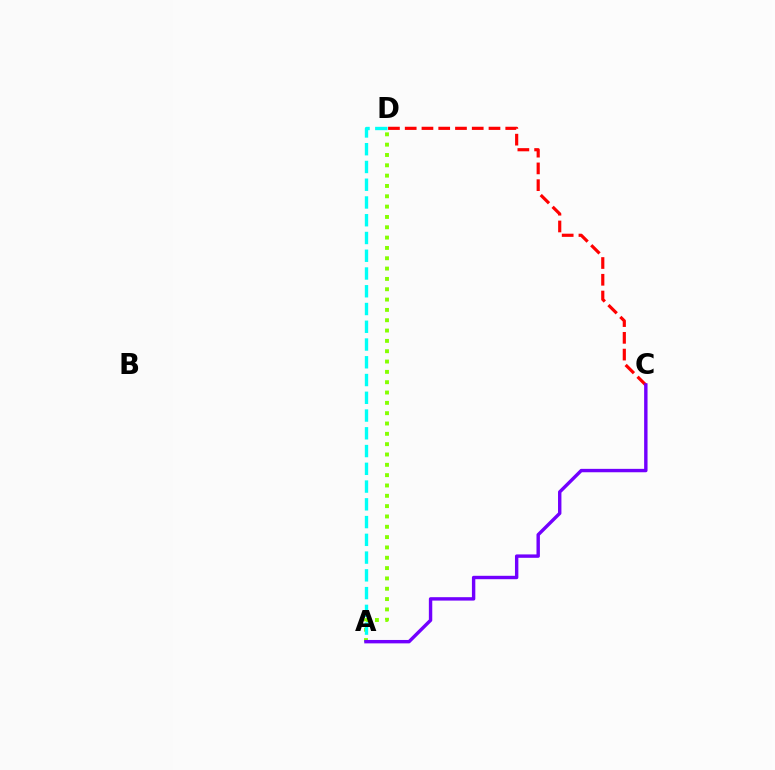{('A', 'D'): [{'color': '#84ff00', 'line_style': 'dotted', 'thickness': 2.81}, {'color': '#00fff6', 'line_style': 'dashed', 'thickness': 2.41}], ('C', 'D'): [{'color': '#ff0000', 'line_style': 'dashed', 'thickness': 2.28}], ('A', 'C'): [{'color': '#7200ff', 'line_style': 'solid', 'thickness': 2.45}]}